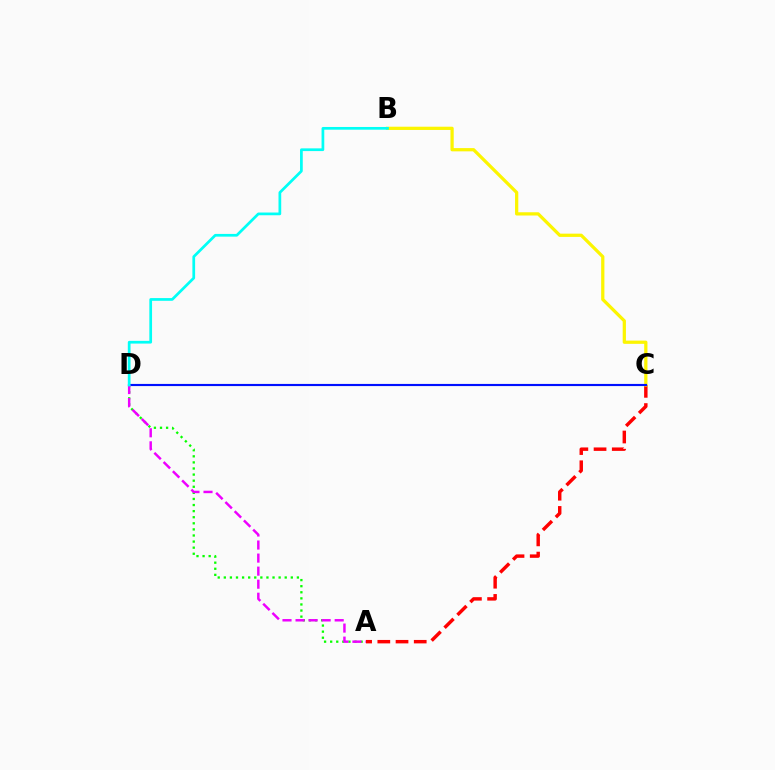{('A', 'D'): [{'color': '#08ff00', 'line_style': 'dotted', 'thickness': 1.65}, {'color': '#ee00ff', 'line_style': 'dashed', 'thickness': 1.77}], ('A', 'C'): [{'color': '#ff0000', 'line_style': 'dashed', 'thickness': 2.47}], ('B', 'C'): [{'color': '#fcf500', 'line_style': 'solid', 'thickness': 2.34}], ('C', 'D'): [{'color': '#0010ff', 'line_style': 'solid', 'thickness': 1.55}], ('B', 'D'): [{'color': '#00fff6', 'line_style': 'solid', 'thickness': 1.96}]}